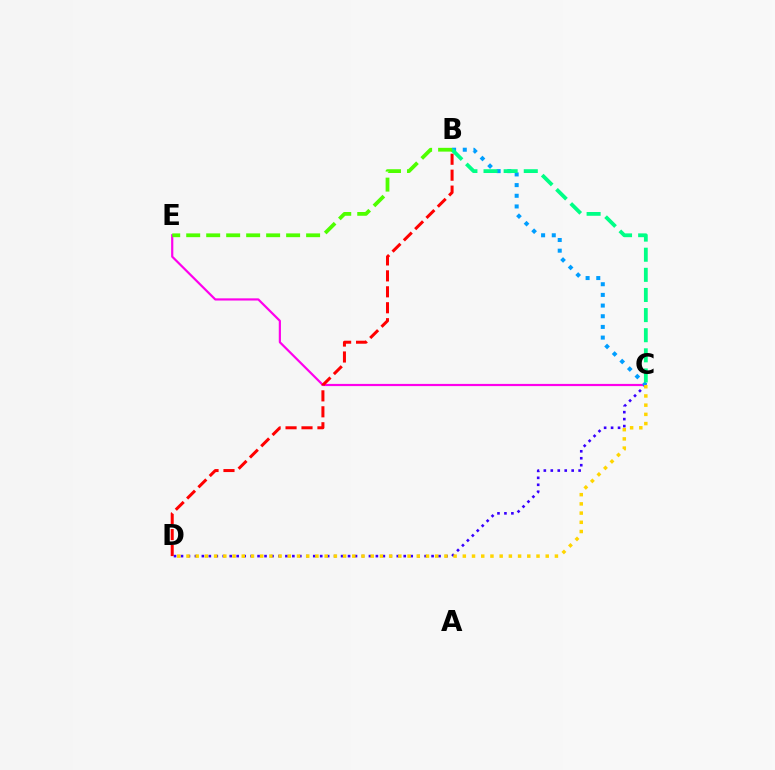{('C', 'E'): [{'color': '#ff00ed', 'line_style': 'solid', 'thickness': 1.58}], ('C', 'D'): [{'color': '#3700ff', 'line_style': 'dotted', 'thickness': 1.89}, {'color': '#ffd500', 'line_style': 'dotted', 'thickness': 2.5}], ('B', 'C'): [{'color': '#009eff', 'line_style': 'dotted', 'thickness': 2.9}, {'color': '#00ff86', 'line_style': 'dashed', 'thickness': 2.73}], ('B', 'D'): [{'color': '#ff0000', 'line_style': 'dashed', 'thickness': 2.17}], ('B', 'E'): [{'color': '#4fff00', 'line_style': 'dashed', 'thickness': 2.71}]}